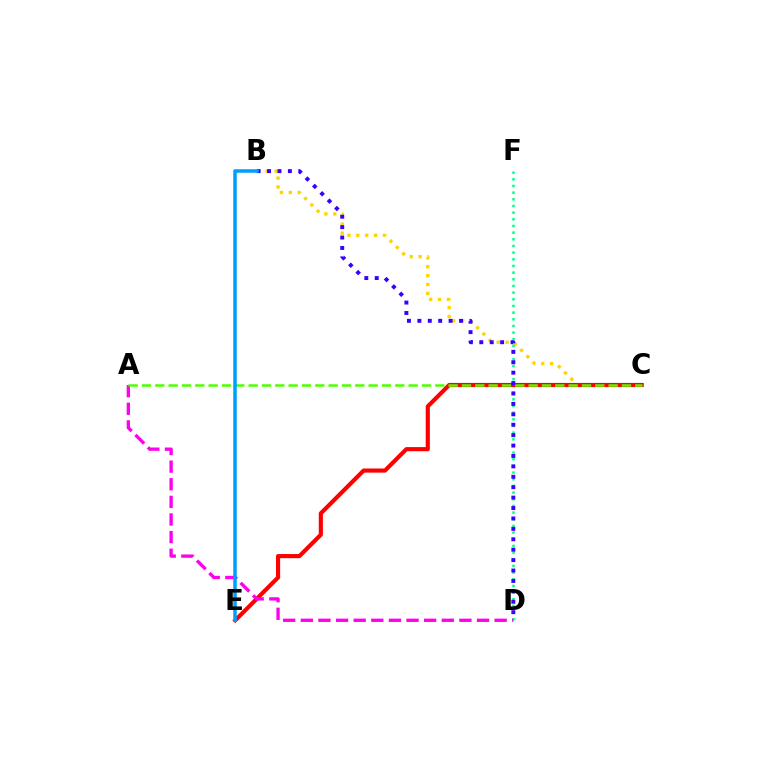{('B', 'C'): [{'color': '#ffd500', 'line_style': 'dotted', 'thickness': 2.42}], ('D', 'F'): [{'color': '#00ff86', 'line_style': 'dotted', 'thickness': 1.81}], ('C', 'E'): [{'color': '#ff0000', 'line_style': 'solid', 'thickness': 2.98}], ('A', 'D'): [{'color': '#ff00ed', 'line_style': 'dashed', 'thickness': 2.39}], ('A', 'C'): [{'color': '#4fff00', 'line_style': 'dashed', 'thickness': 1.81}], ('B', 'D'): [{'color': '#3700ff', 'line_style': 'dotted', 'thickness': 2.83}], ('B', 'E'): [{'color': '#009eff', 'line_style': 'solid', 'thickness': 2.54}]}